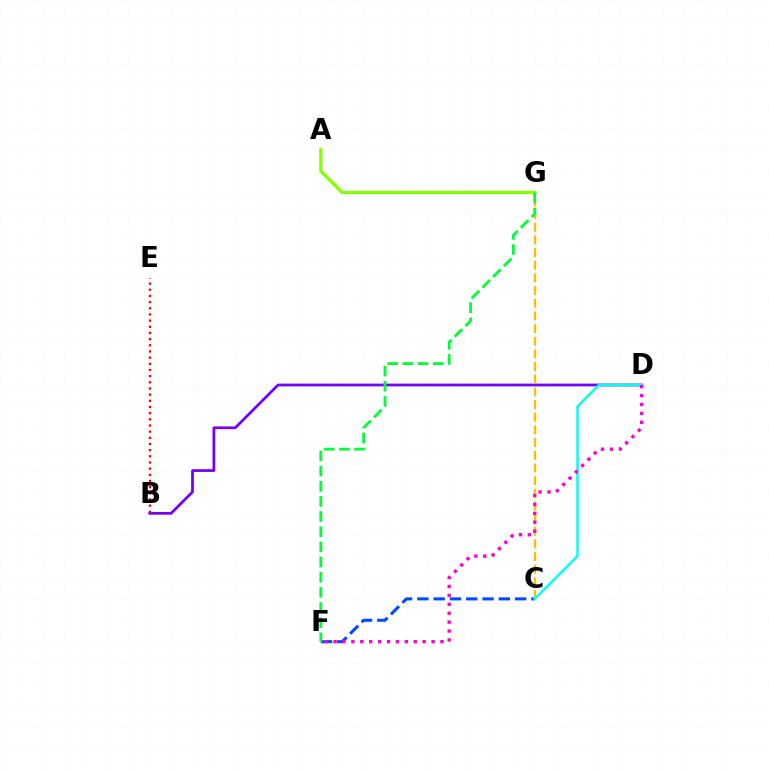{('B', 'D'): [{'color': '#7200ff', 'line_style': 'solid', 'thickness': 1.98}], ('C', 'F'): [{'color': '#004bff', 'line_style': 'dashed', 'thickness': 2.21}], ('C', 'G'): [{'color': '#ffbd00', 'line_style': 'dashed', 'thickness': 1.72}], ('C', 'D'): [{'color': '#00fff6', 'line_style': 'solid', 'thickness': 1.77}], ('D', 'F'): [{'color': '#ff00cf', 'line_style': 'dotted', 'thickness': 2.42}], ('A', 'G'): [{'color': '#84ff00', 'line_style': 'solid', 'thickness': 2.36}], ('B', 'E'): [{'color': '#ff0000', 'line_style': 'dotted', 'thickness': 1.68}], ('F', 'G'): [{'color': '#00ff39', 'line_style': 'dashed', 'thickness': 2.06}]}